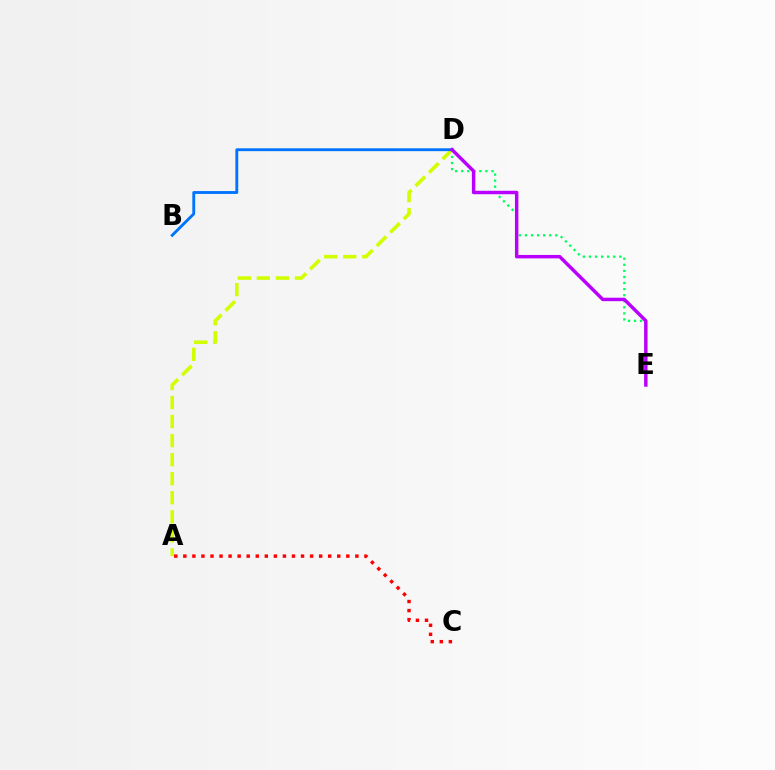{('D', 'E'): [{'color': '#00ff5c', 'line_style': 'dotted', 'thickness': 1.65}, {'color': '#b900ff', 'line_style': 'solid', 'thickness': 2.48}], ('A', 'D'): [{'color': '#d1ff00', 'line_style': 'dashed', 'thickness': 2.59}], ('B', 'D'): [{'color': '#0074ff', 'line_style': 'solid', 'thickness': 2.06}], ('A', 'C'): [{'color': '#ff0000', 'line_style': 'dotted', 'thickness': 2.46}]}